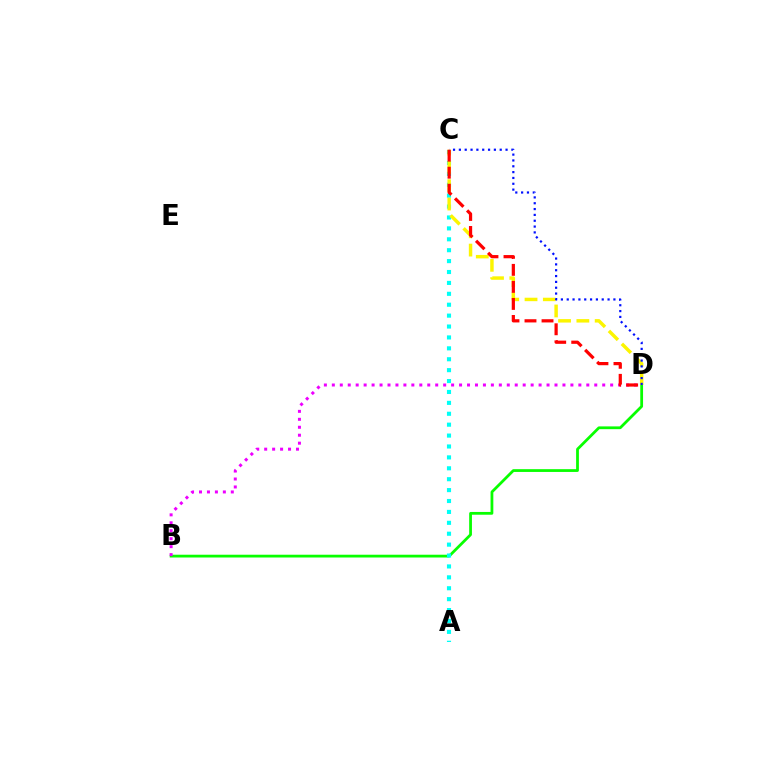{('B', 'D'): [{'color': '#08ff00', 'line_style': 'solid', 'thickness': 2.0}, {'color': '#ee00ff', 'line_style': 'dotted', 'thickness': 2.16}], ('A', 'C'): [{'color': '#00fff6', 'line_style': 'dotted', 'thickness': 2.96}], ('C', 'D'): [{'color': '#fcf500', 'line_style': 'dashed', 'thickness': 2.49}, {'color': '#ff0000', 'line_style': 'dashed', 'thickness': 2.31}, {'color': '#0010ff', 'line_style': 'dotted', 'thickness': 1.59}]}